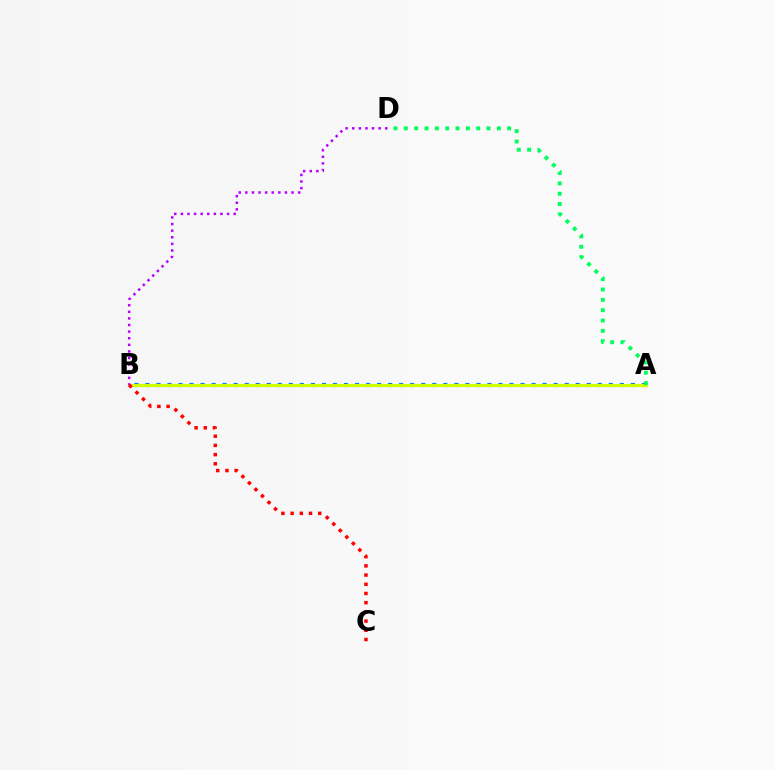{('A', 'B'): [{'color': '#0074ff', 'line_style': 'dotted', 'thickness': 3.0}, {'color': '#d1ff00', 'line_style': 'solid', 'thickness': 2.27}], ('B', 'D'): [{'color': '#b900ff', 'line_style': 'dotted', 'thickness': 1.79}], ('A', 'D'): [{'color': '#00ff5c', 'line_style': 'dotted', 'thickness': 2.81}], ('B', 'C'): [{'color': '#ff0000', 'line_style': 'dotted', 'thickness': 2.5}]}